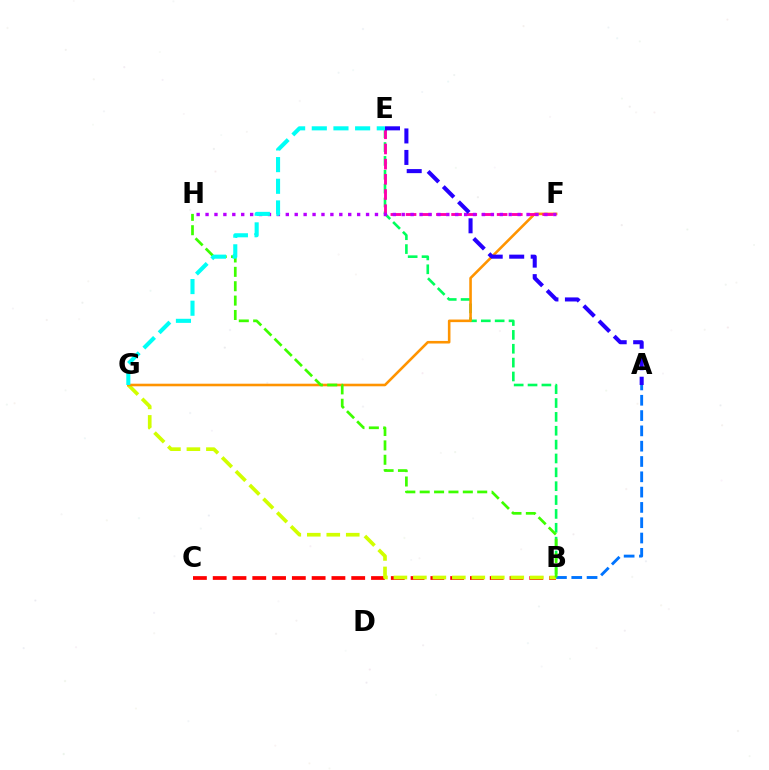{('B', 'C'): [{'color': '#ff0000', 'line_style': 'dashed', 'thickness': 2.69}], ('A', 'B'): [{'color': '#0074ff', 'line_style': 'dashed', 'thickness': 2.08}], ('B', 'E'): [{'color': '#00ff5c', 'line_style': 'dashed', 'thickness': 1.88}], ('B', 'G'): [{'color': '#d1ff00', 'line_style': 'dashed', 'thickness': 2.65}], ('F', 'G'): [{'color': '#ff9400', 'line_style': 'solid', 'thickness': 1.86}], ('E', 'F'): [{'color': '#ff00ac', 'line_style': 'dashed', 'thickness': 2.06}], ('F', 'H'): [{'color': '#b900ff', 'line_style': 'dotted', 'thickness': 2.42}], ('B', 'H'): [{'color': '#3dff00', 'line_style': 'dashed', 'thickness': 1.95}], ('A', 'E'): [{'color': '#2500ff', 'line_style': 'dashed', 'thickness': 2.92}], ('E', 'G'): [{'color': '#00fff6', 'line_style': 'dashed', 'thickness': 2.94}]}